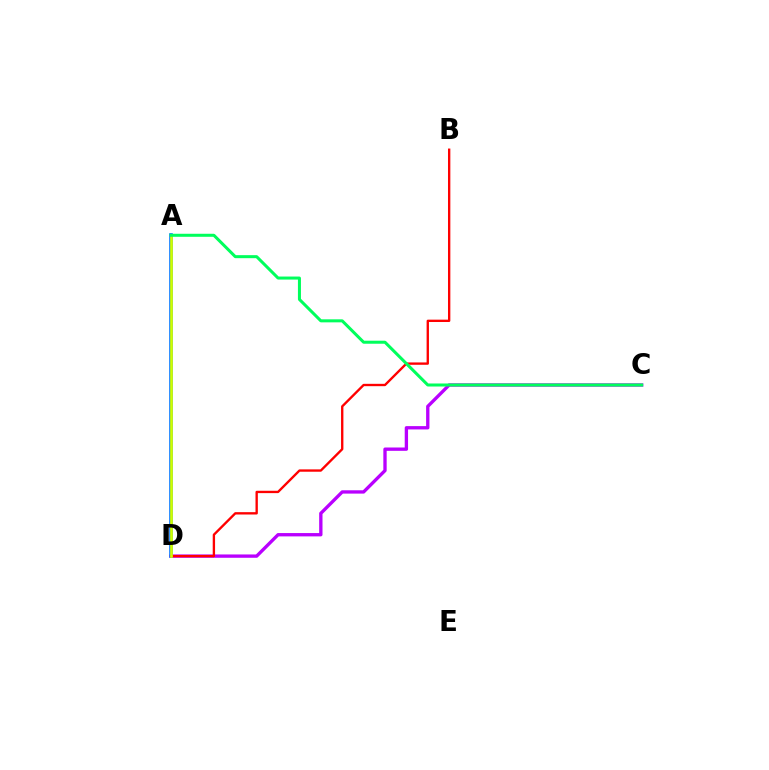{('C', 'D'): [{'color': '#b900ff', 'line_style': 'solid', 'thickness': 2.4}], ('A', 'D'): [{'color': '#0074ff', 'line_style': 'solid', 'thickness': 2.59}, {'color': '#d1ff00', 'line_style': 'solid', 'thickness': 1.93}], ('B', 'D'): [{'color': '#ff0000', 'line_style': 'solid', 'thickness': 1.69}], ('A', 'C'): [{'color': '#00ff5c', 'line_style': 'solid', 'thickness': 2.18}]}